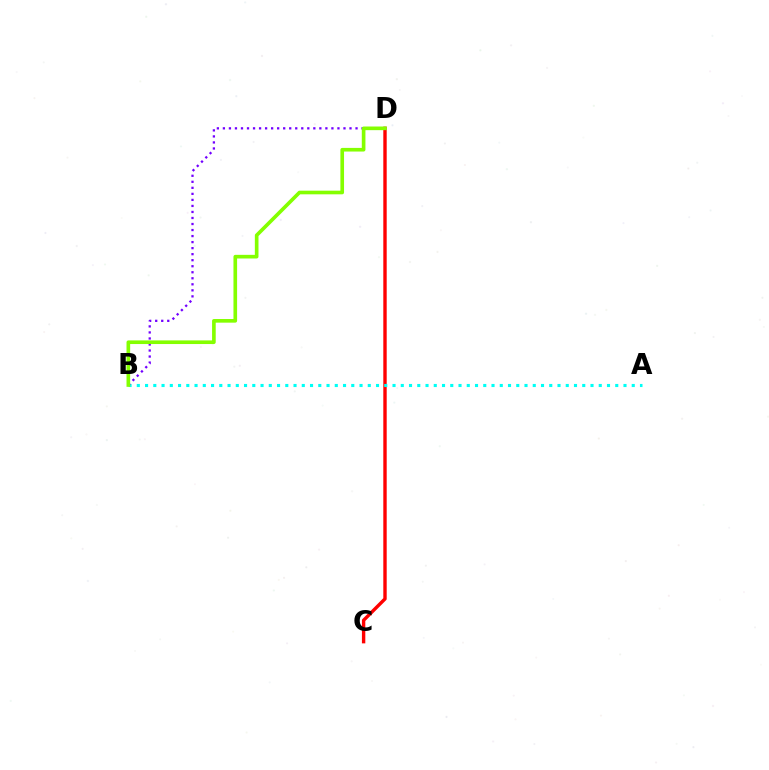{('C', 'D'): [{'color': '#ff0000', 'line_style': 'solid', 'thickness': 2.44}], ('A', 'B'): [{'color': '#00fff6', 'line_style': 'dotted', 'thickness': 2.24}], ('B', 'D'): [{'color': '#7200ff', 'line_style': 'dotted', 'thickness': 1.64}, {'color': '#84ff00', 'line_style': 'solid', 'thickness': 2.62}]}